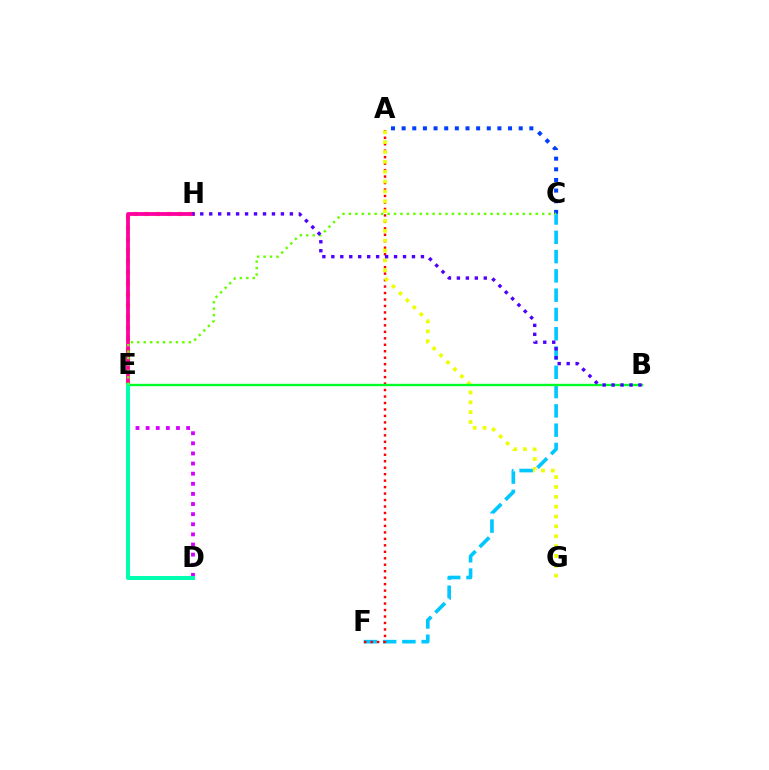{('D', 'E'): [{'color': '#d600ff', 'line_style': 'dotted', 'thickness': 2.75}, {'color': '#00ffaf', 'line_style': 'solid', 'thickness': 2.9}], ('E', 'H'): [{'color': '#ff8800', 'line_style': 'dotted', 'thickness': 3.0}, {'color': '#ff00a0', 'line_style': 'solid', 'thickness': 2.72}], ('C', 'F'): [{'color': '#00c7ff', 'line_style': 'dashed', 'thickness': 2.62}], ('A', 'F'): [{'color': '#ff0000', 'line_style': 'dotted', 'thickness': 1.76}], ('A', 'C'): [{'color': '#003fff', 'line_style': 'dotted', 'thickness': 2.89}], ('A', 'G'): [{'color': '#eeff00', 'line_style': 'dotted', 'thickness': 2.68}], ('B', 'E'): [{'color': '#00ff27', 'line_style': 'solid', 'thickness': 1.7}], ('C', 'E'): [{'color': '#66ff00', 'line_style': 'dotted', 'thickness': 1.75}], ('B', 'H'): [{'color': '#4f00ff', 'line_style': 'dotted', 'thickness': 2.43}]}